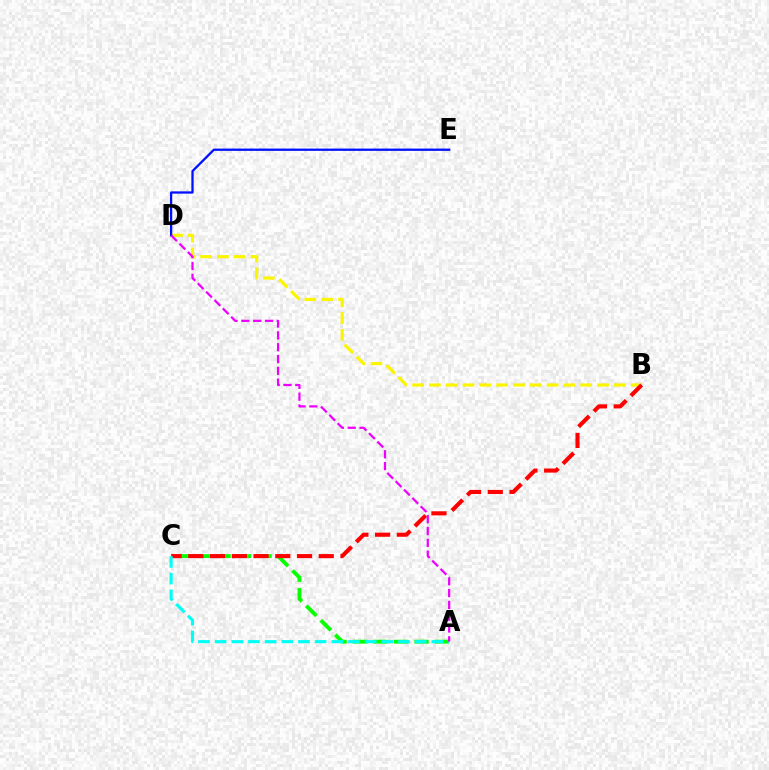{('A', 'C'): [{'color': '#08ff00', 'line_style': 'dashed', 'thickness': 2.78}, {'color': '#00fff6', 'line_style': 'dashed', 'thickness': 2.26}], ('B', 'D'): [{'color': '#fcf500', 'line_style': 'dashed', 'thickness': 2.28}], ('B', 'C'): [{'color': '#ff0000', 'line_style': 'dashed', 'thickness': 2.95}], ('D', 'E'): [{'color': '#0010ff', 'line_style': 'solid', 'thickness': 1.64}], ('A', 'D'): [{'color': '#ee00ff', 'line_style': 'dashed', 'thickness': 1.6}]}